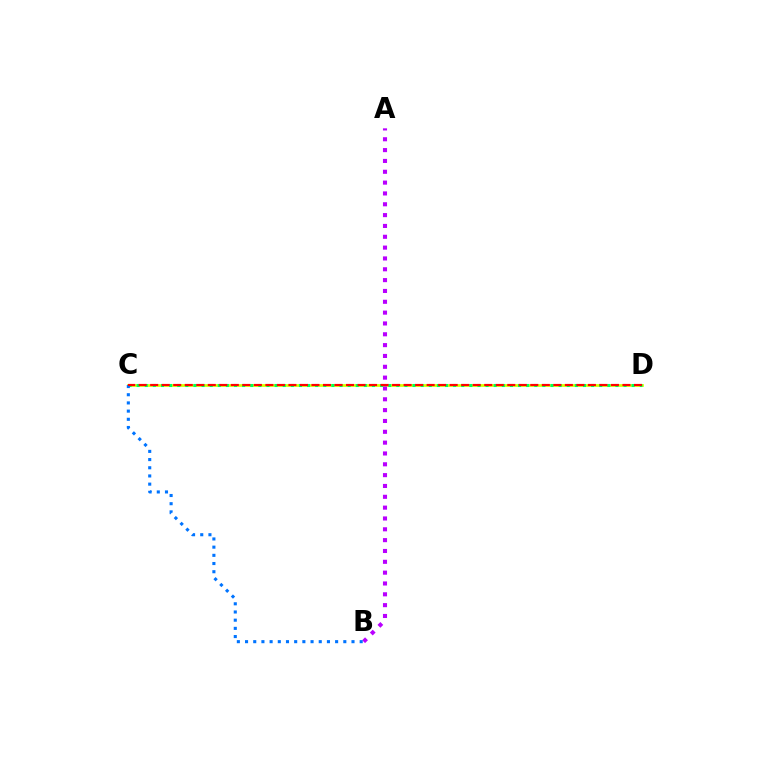{('C', 'D'): [{'color': '#d1ff00', 'line_style': 'solid', 'thickness': 1.98}, {'color': '#00ff5c', 'line_style': 'dotted', 'thickness': 2.2}, {'color': '#ff0000', 'line_style': 'dashed', 'thickness': 1.56}], ('A', 'B'): [{'color': '#b900ff', 'line_style': 'dotted', 'thickness': 2.94}], ('B', 'C'): [{'color': '#0074ff', 'line_style': 'dotted', 'thickness': 2.22}]}